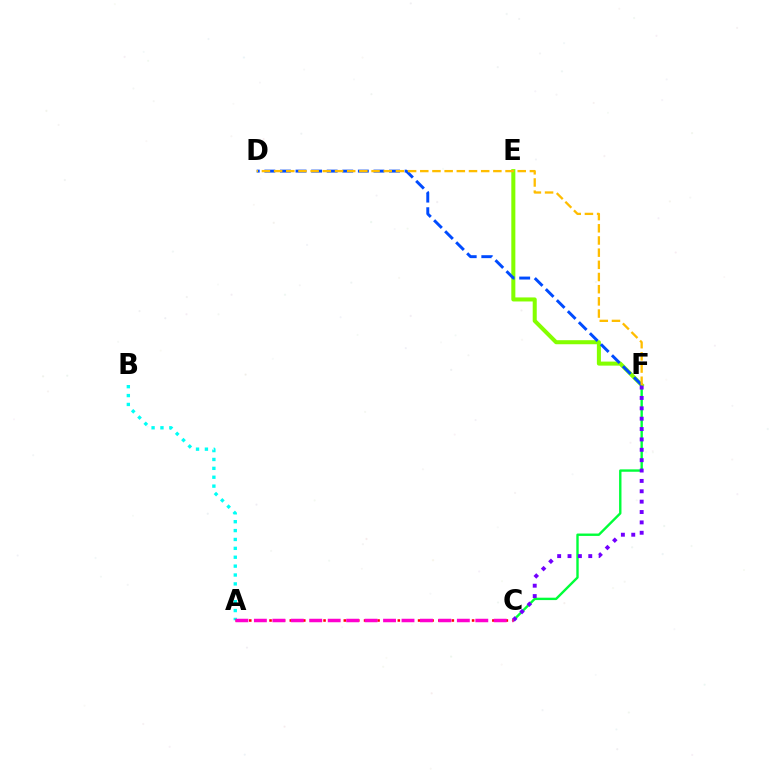{('C', 'F'): [{'color': '#00ff39', 'line_style': 'solid', 'thickness': 1.72}, {'color': '#7200ff', 'line_style': 'dotted', 'thickness': 2.82}], ('E', 'F'): [{'color': '#84ff00', 'line_style': 'solid', 'thickness': 2.91}], ('D', 'F'): [{'color': '#004bff', 'line_style': 'dashed', 'thickness': 2.12}, {'color': '#ffbd00', 'line_style': 'dashed', 'thickness': 1.65}], ('A', 'B'): [{'color': '#00fff6', 'line_style': 'dotted', 'thickness': 2.41}], ('A', 'C'): [{'color': '#ff0000', 'line_style': 'dotted', 'thickness': 1.83}, {'color': '#ff00cf', 'line_style': 'dashed', 'thickness': 2.51}]}